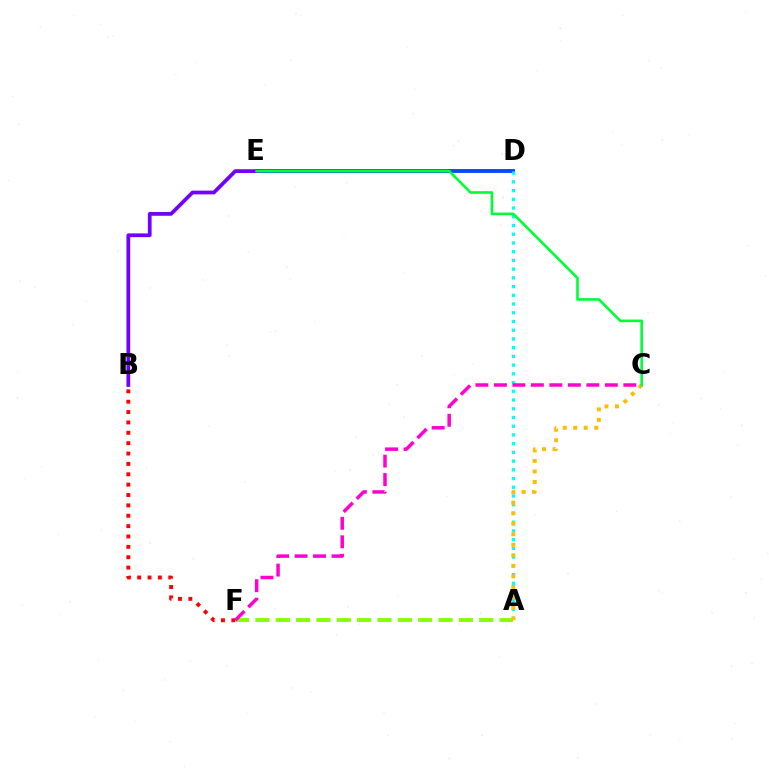{('B', 'F'): [{'color': '#ff0000', 'line_style': 'dotted', 'thickness': 2.82}], ('A', 'F'): [{'color': '#84ff00', 'line_style': 'dashed', 'thickness': 2.76}], ('D', 'E'): [{'color': '#004bff', 'line_style': 'solid', 'thickness': 2.79}], ('A', 'D'): [{'color': '#00fff6', 'line_style': 'dotted', 'thickness': 2.37}], ('C', 'F'): [{'color': '#ff00cf', 'line_style': 'dashed', 'thickness': 2.51}], ('A', 'C'): [{'color': '#ffbd00', 'line_style': 'dotted', 'thickness': 2.86}], ('B', 'E'): [{'color': '#7200ff', 'line_style': 'solid', 'thickness': 2.7}], ('C', 'E'): [{'color': '#00ff39', 'line_style': 'solid', 'thickness': 1.9}]}